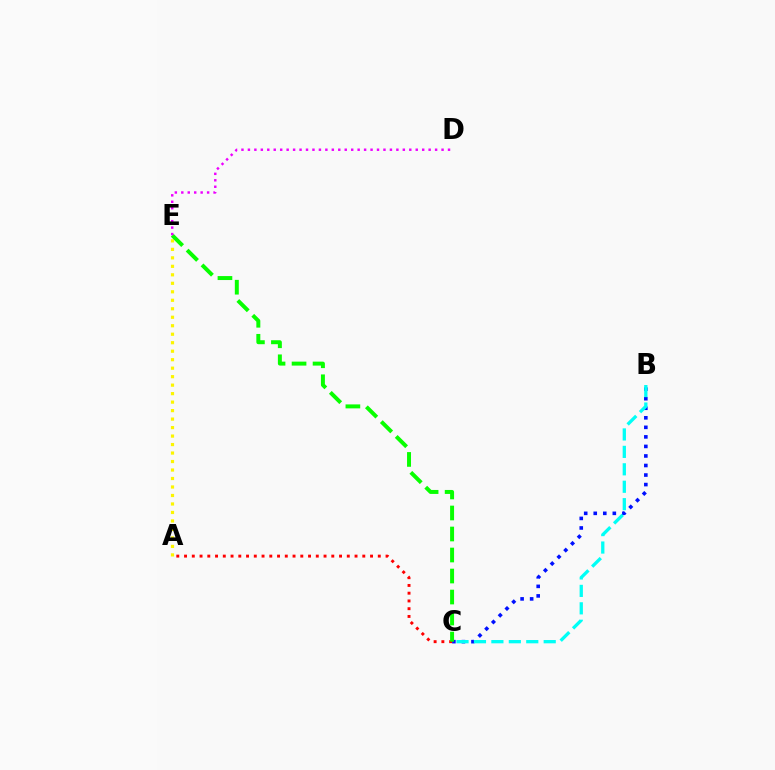{('B', 'C'): [{'color': '#0010ff', 'line_style': 'dotted', 'thickness': 2.59}, {'color': '#00fff6', 'line_style': 'dashed', 'thickness': 2.37}], ('A', 'C'): [{'color': '#ff0000', 'line_style': 'dotted', 'thickness': 2.11}], ('A', 'E'): [{'color': '#fcf500', 'line_style': 'dotted', 'thickness': 2.31}], ('C', 'E'): [{'color': '#08ff00', 'line_style': 'dashed', 'thickness': 2.85}], ('D', 'E'): [{'color': '#ee00ff', 'line_style': 'dotted', 'thickness': 1.75}]}